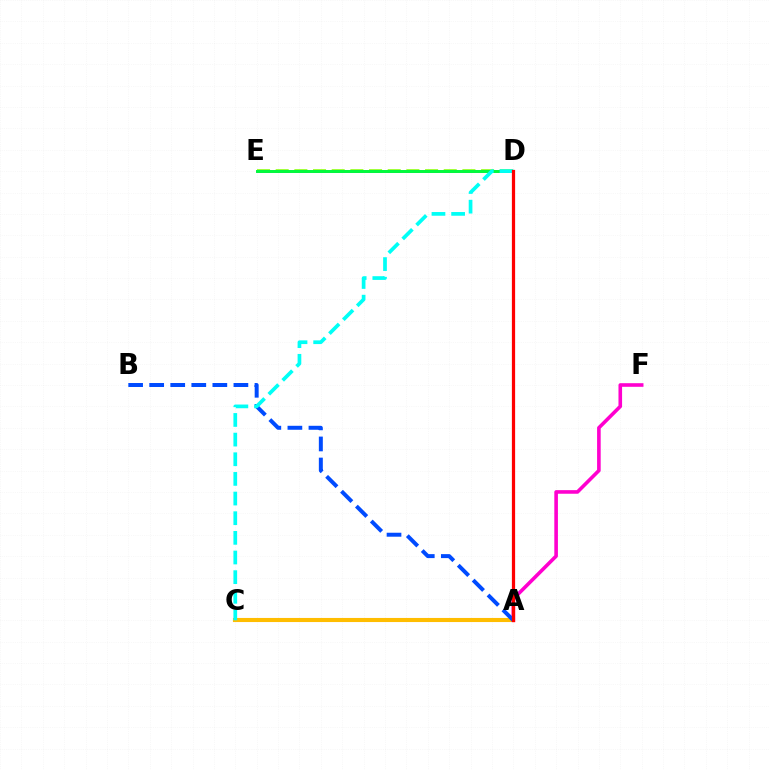{('D', 'E'): [{'color': '#84ff00', 'line_style': 'dashed', 'thickness': 2.54}, {'color': '#7200ff', 'line_style': 'solid', 'thickness': 1.81}, {'color': '#00ff39', 'line_style': 'solid', 'thickness': 2.08}], ('A', 'F'): [{'color': '#ff00cf', 'line_style': 'solid', 'thickness': 2.6}], ('A', 'C'): [{'color': '#ffbd00', 'line_style': 'solid', 'thickness': 2.95}], ('A', 'B'): [{'color': '#004bff', 'line_style': 'dashed', 'thickness': 2.86}], ('C', 'D'): [{'color': '#00fff6', 'line_style': 'dashed', 'thickness': 2.67}], ('A', 'D'): [{'color': '#ff0000', 'line_style': 'solid', 'thickness': 2.33}]}